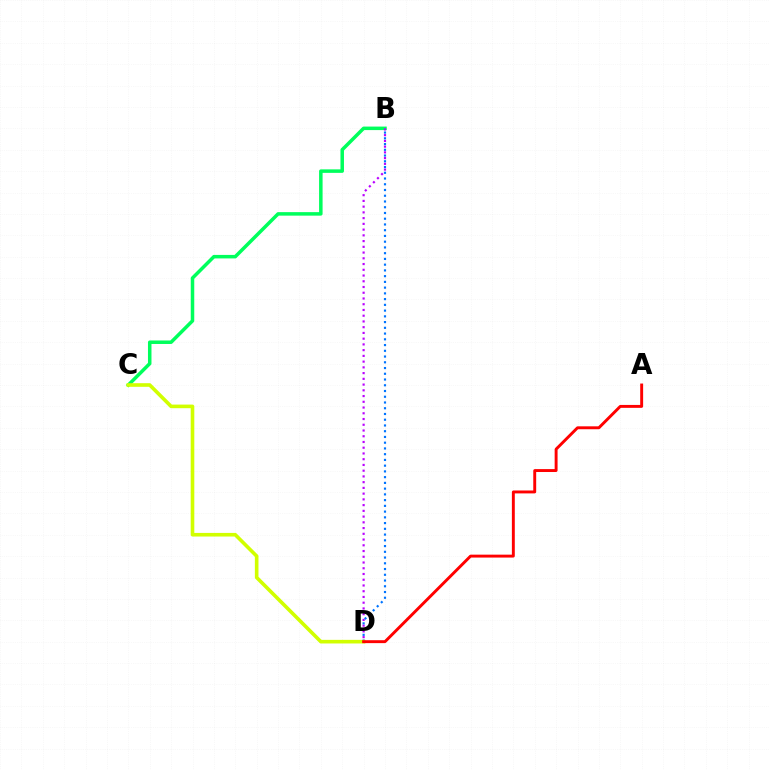{('B', 'C'): [{'color': '#00ff5c', 'line_style': 'solid', 'thickness': 2.53}], ('B', 'D'): [{'color': '#b900ff', 'line_style': 'dotted', 'thickness': 1.56}, {'color': '#0074ff', 'line_style': 'dotted', 'thickness': 1.56}], ('C', 'D'): [{'color': '#d1ff00', 'line_style': 'solid', 'thickness': 2.6}], ('A', 'D'): [{'color': '#ff0000', 'line_style': 'solid', 'thickness': 2.1}]}